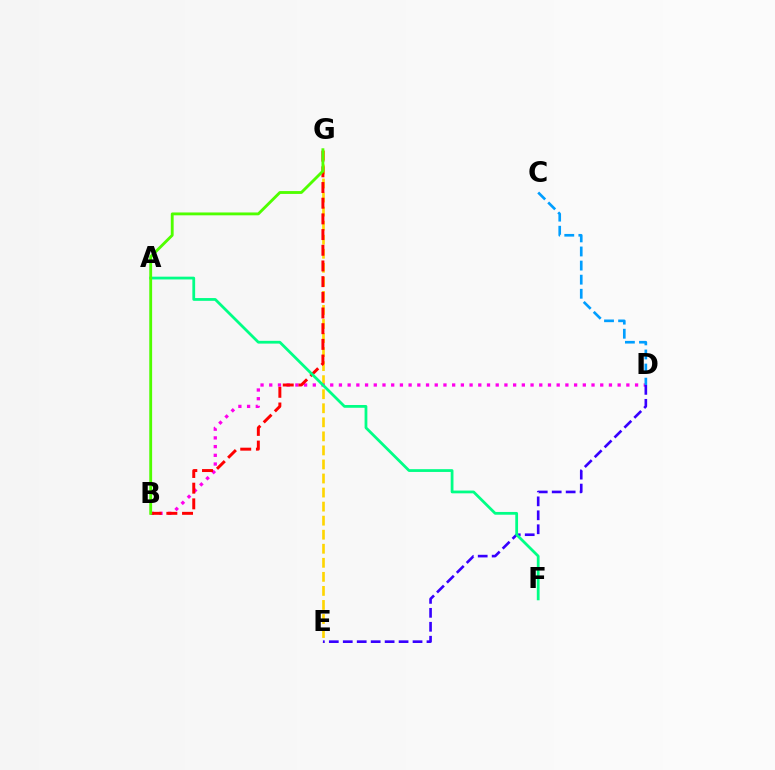{('E', 'G'): [{'color': '#ffd500', 'line_style': 'dashed', 'thickness': 1.91}], ('B', 'D'): [{'color': '#ff00ed', 'line_style': 'dotted', 'thickness': 2.37}], ('D', 'E'): [{'color': '#3700ff', 'line_style': 'dashed', 'thickness': 1.9}], ('B', 'G'): [{'color': '#ff0000', 'line_style': 'dashed', 'thickness': 2.13}, {'color': '#4fff00', 'line_style': 'solid', 'thickness': 2.05}], ('A', 'F'): [{'color': '#00ff86', 'line_style': 'solid', 'thickness': 1.99}], ('C', 'D'): [{'color': '#009eff', 'line_style': 'dashed', 'thickness': 1.91}]}